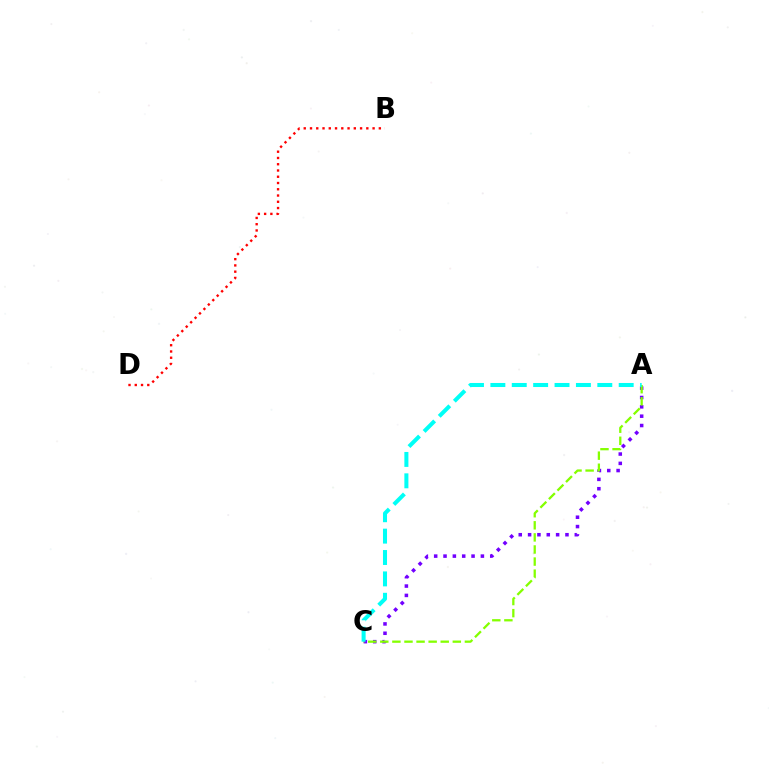{('B', 'D'): [{'color': '#ff0000', 'line_style': 'dotted', 'thickness': 1.7}], ('A', 'C'): [{'color': '#7200ff', 'line_style': 'dotted', 'thickness': 2.54}, {'color': '#84ff00', 'line_style': 'dashed', 'thickness': 1.64}, {'color': '#00fff6', 'line_style': 'dashed', 'thickness': 2.91}]}